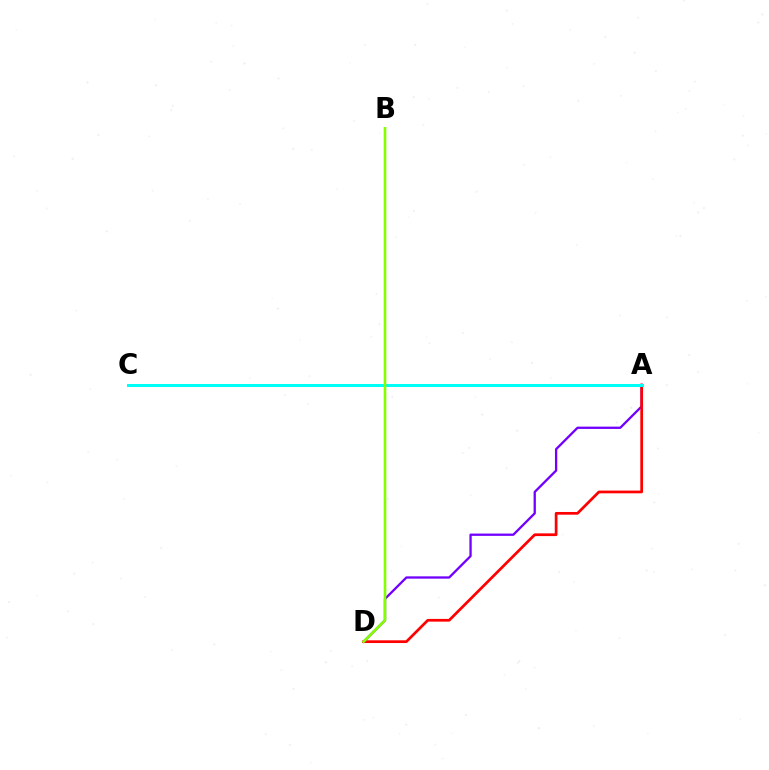{('A', 'D'): [{'color': '#7200ff', 'line_style': 'solid', 'thickness': 1.66}, {'color': '#ff0000', 'line_style': 'solid', 'thickness': 1.96}], ('A', 'C'): [{'color': '#00fff6', 'line_style': 'solid', 'thickness': 2.17}], ('B', 'D'): [{'color': '#84ff00', 'line_style': 'solid', 'thickness': 1.88}]}